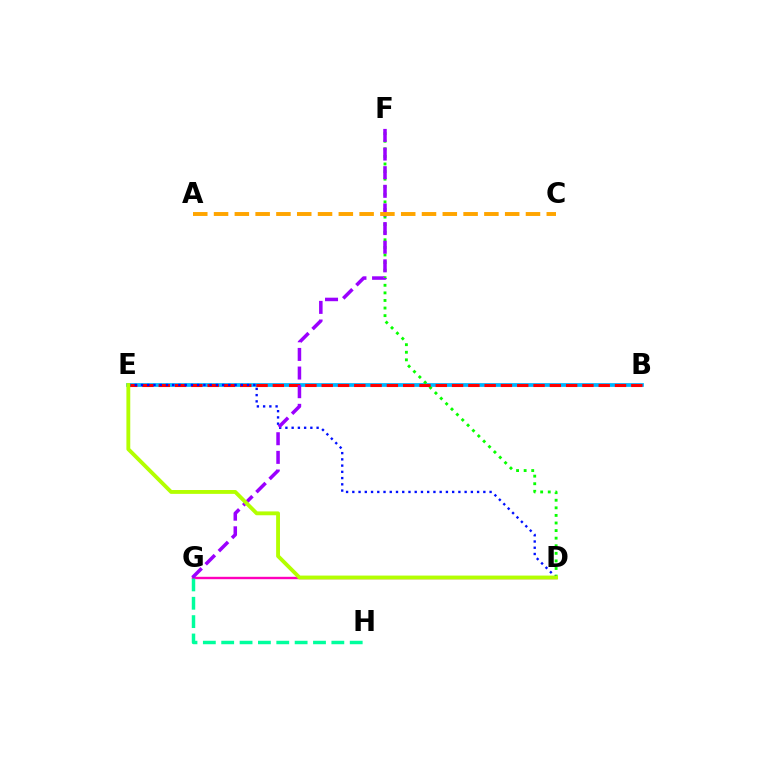{('D', 'G'): [{'color': '#ff00bd', 'line_style': 'solid', 'thickness': 1.72}], ('G', 'H'): [{'color': '#00ff9d', 'line_style': 'dashed', 'thickness': 2.49}], ('B', 'E'): [{'color': '#00b5ff', 'line_style': 'solid', 'thickness': 2.69}, {'color': '#ff0000', 'line_style': 'dashed', 'thickness': 2.21}], ('D', 'F'): [{'color': '#08ff00', 'line_style': 'dotted', 'thickness': 2.06}], ('D', 'E'): [{'color': '#0010ff', 'line_style': 'dotted', 'thickness': 1.7}, {'color': '#b3ff00', 'line_style': 'solid', 'thickness': 2.77}], ('F', 'G'): [{'color': '#9b00ff', 'line_style': 'dashed', 'thickness': 2.53}], ('A', 'C'): [{'color': '#ffa500', 'line_style': 'dashed', 'thickness': 2.83}]}